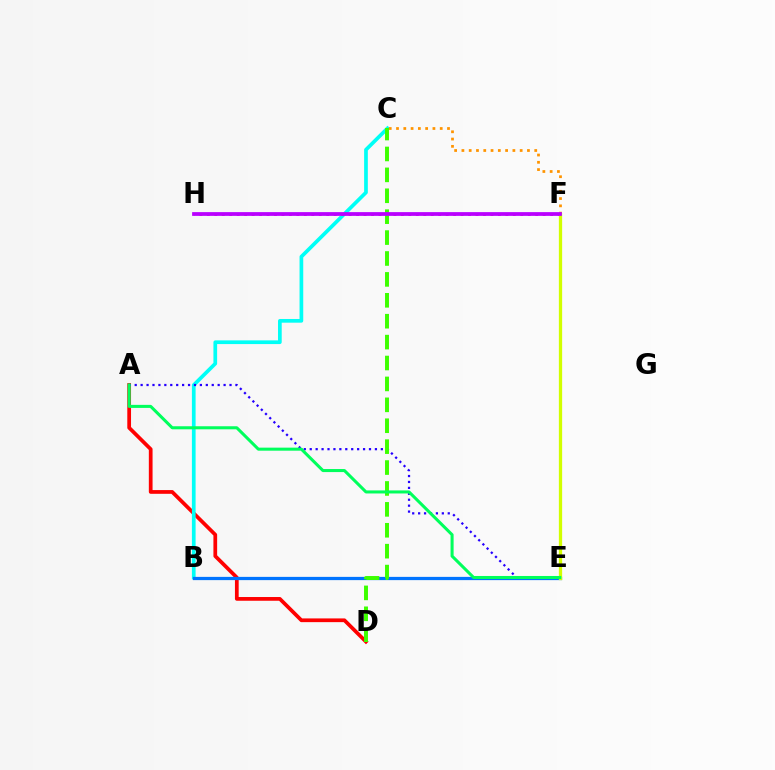{('A', 'D'): [{'color': '#ff0000', 'line_style': 'solid', 'thickness': 2.69}], ('B', 'C'): [{'color': '#00fff6', 'line_style': 'solid', 'thickness': 2.66}], ('F', 'H'): [{'color': '#ff00ac', 'line_style': 'dotted', 'thickness': 2.03}, {'color': '#b900ff', 'line_style': 'solid', 'thickness': 2.71}], ('A', 'E'): [{'color': '#2500ff', 'line_style': 'dotted', 'thickness': 1.61}, {'color': '#00ff5c', 'line_style': 'solid', 'thickness': 2.19}], ('C', 'F'): [{'color': '#ff9400', 'line_style': 'dotted', 'thickness': 1.98}], ('B', 'E'): [{'color': '#0074ff', 'line_style': 'solid', 'thickness': 2.34}], ('C', 'D'): [{'color': '#3dff00', 'line_style': 'dashed', 'thickness': 2.84}], ('E', 'F'): [{'color': '#d1ff00', 'line_style': 'solid', 'thickness': 2.36}]}